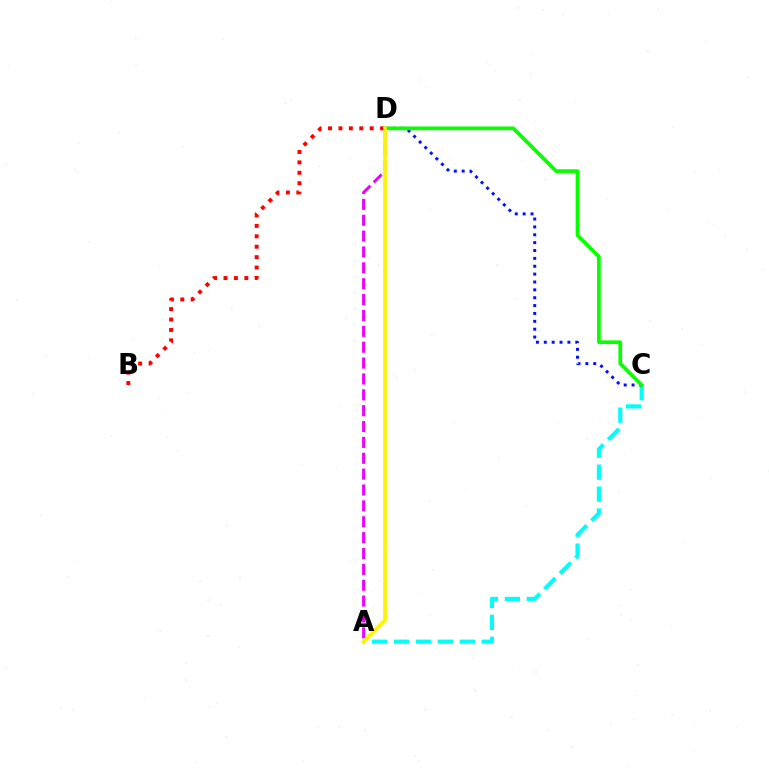{('A', 'C'): [{'color': '#00fff6', 'line_style': 'dashed', 'thickness': 2.98}], ('C', 'D'): [{'color': '#0010ff', 'line_style': 'dotted', 'thickness': 2.14}, {'color': '#08ff00', 'line_style': 'solid', 'thickness': 2.67}], ('B', 'D'): [{'color': '#ff0000', 'line_style': 'dotted', 'thickness': 2.83}], ('A', 'D'): [{'color': '#ee00ff', 'line_style': 'dashed', 'thickness': 2.16}, {'color': '#fcf500', 'line_style': 'solid', 'thickness': 2.66}]}